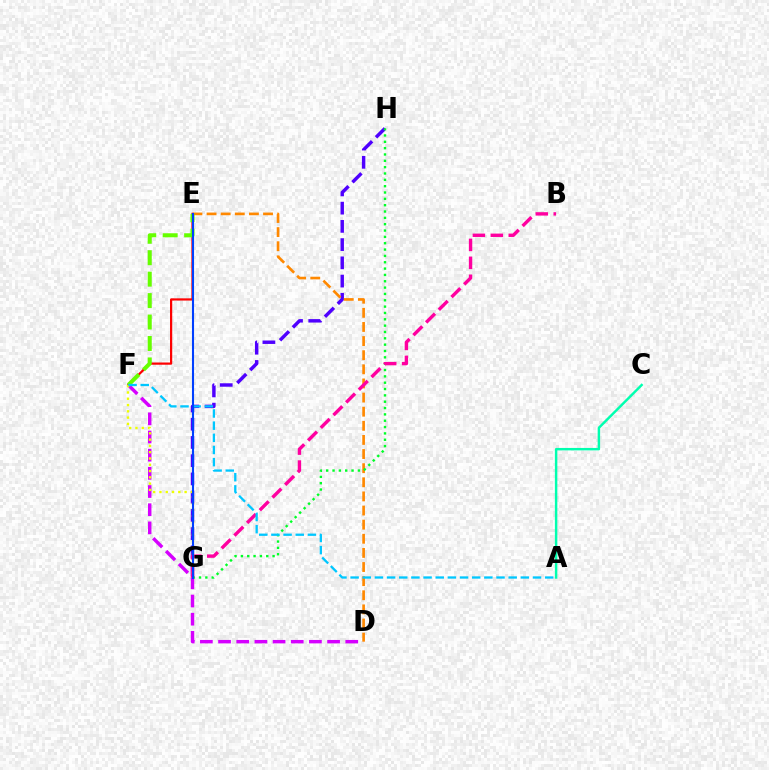{('D', 'F'): [{'color': '#d600ff', 'line_style': 'dashed', 'thickness': 2.47}], ('G', 'H'): [{'color': '#4f00ff', 'line_style': 'dashed', 'thickness': 2.48}, {'color': '#00ff27', 'line_style': 'dotted', 'thickness': 1.72}], ('D', 'E'): [{'color': '#ff8800', 'line_style': 'dashed', 'thickness': 1.92}], ('A', 'C'): [{'color': '#00ffaf', 'line_style': 'solid', 'thickness': 1.77}], ('B', 'G'): [{'color': '#ff00a0', 'line_style': 'dashed', 'thickness': 2.44}], ('E', 'F'): [{'color': '#ff0000', 'line_style': 'solid', 'thickness': 1.59}, {'color': '#66ff00', 'line_style': 'dashed', 'thickness': 2.91}], ('F', 'G'): [{'color': '#eeff00', 'line_style': 'dotted', 'thickness': 1.71}], ('A', 'F'): [{'color': '#00c7ff', 'line_style': 'dashed', 'thickness': 1.65}], ('E', 'G'): [{'color': '#003fff', 'line_style': 'solid', 'thickness': 1.5}]}